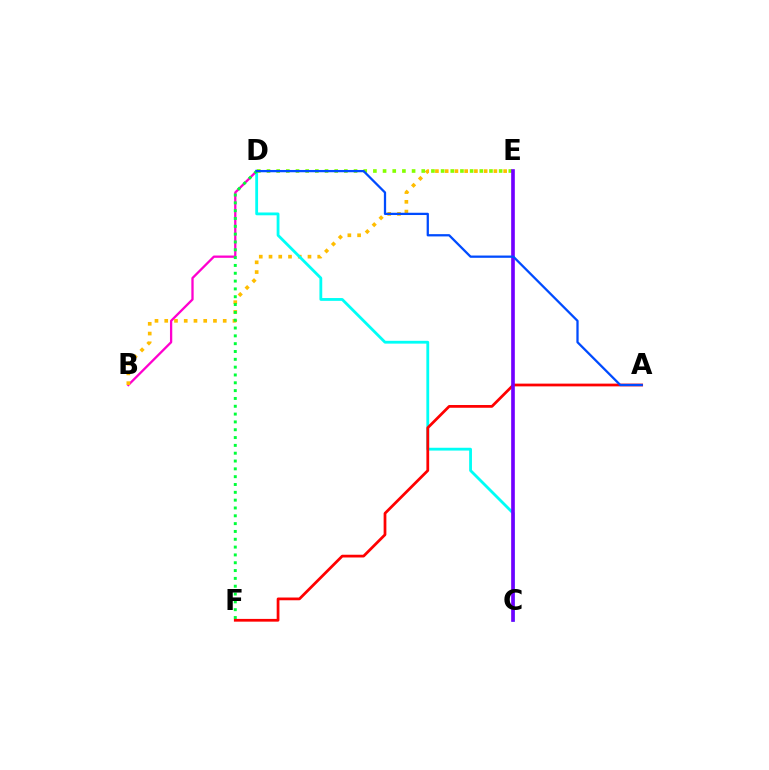{('B', 'D'): [{'color': '#ff00cf', 'line_style': 'solid', 'thickness': 1.65}], ('B', 'E'): [{'color': '#ffbd00', 'line_style': 'dotted', 'thickness': 2.65}], ('C', 'D'): [{'color': '#00fff6', 'line_style': 'solid', 'thickness': 2.02}], ('D', 'F'): [{'color': '#00ff39', 'line_style': 'dotted', 'thickness': 2.13}], ('A', 'F'): [{'color': '#ff0000', 'line_style': 'solid', 'thickness': 1.98}], ('D', 'E'): [{'color': '#84ff00', 'line_style': 'dotted', 'thickness': 2.63}], ('C', 'E'): [{'color': '#7200ff', 'line_style': 'solid', 'thickness': 2.63}], ('A', 'D'): [{'color': '#004bff', 'line_style': 'solid', 'thickness': 1.63}]}